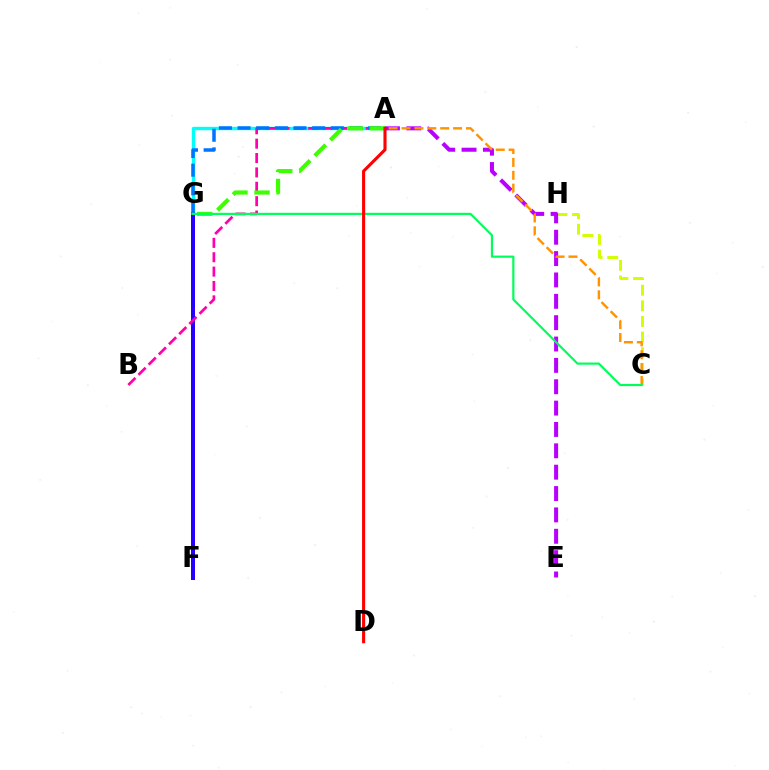{('A', 'G'): [{'color': '#00fff6', 'line_style': 'solid', 'thickness': 2.44}, {'color': '#0074ff', 'line_style': 'dashed', 'thickness': 2.53}, {'color': '#3dff00', 'line_style': 'dashed', 'thickness': 3.0}], ('C', 'H'): [{'color': '#d1ff00', 'line_style': 'dashed', 'thickness': 2.12}], ('F', 'G'): [{'color': '#2500ff', 'line_style': 'solid', 'thickness': 2.88}], ('A', 'B'): [{'color': '#ff00ac', 'line_style': 'dashed', 'thickness': 1.95}], ('A', 'E'): [{'color': '#b900ff', 'line_style': 'dashed', 'thickness': 2.9}], ('A', 'C'): [{'color': '#ff9400', 'line_style': 'dashed', 'thickness': 1.75}], ('C', 'G'): [{'color': '#00ff5c', 'line_style': 'solid', 'thickness': 1.58}], ('A', 'D'): [{'color': '#ff0000', 'line_style': 'solid', 'thickness': 2.24}]}